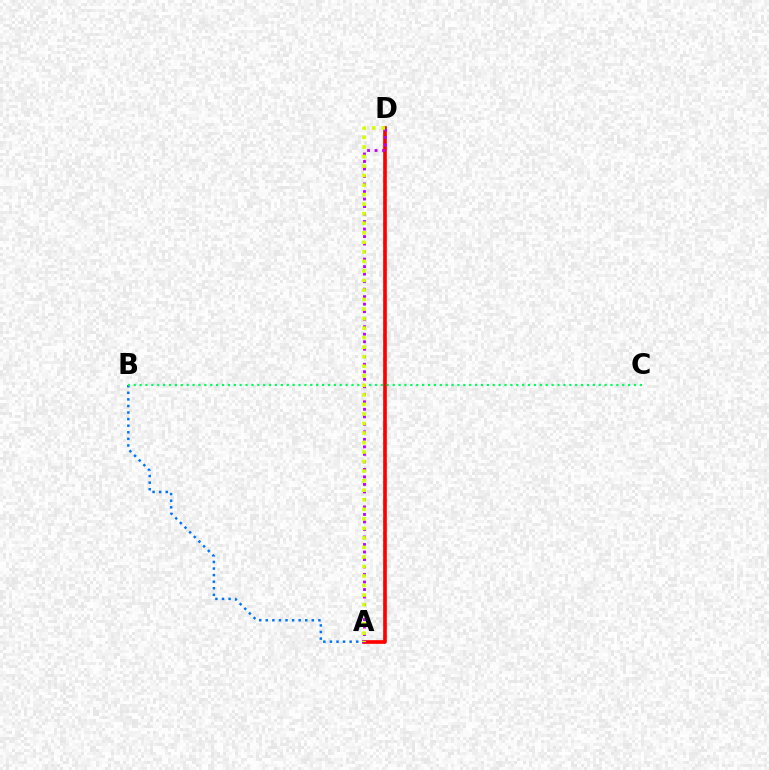{('A', 'D'): [{'color': '#ff0000', 'line_style': 'solid', 'thickness': 2.64}, {'color': '#b900ff', 'line_style': 'dotted', 'thickness': 2.04}, {'color': '#d1ff00', 'line_style': 'dotted', 'thickness': 2.59}], ('A', 'B'): [{'color': '#0074ff', 'line_style': 'dotted', 'thickness': 1.79}], ('B', 'C'): [{'color': '#00ff5c', 'line_style': 'dotted', 'thickness': 1.6}]}